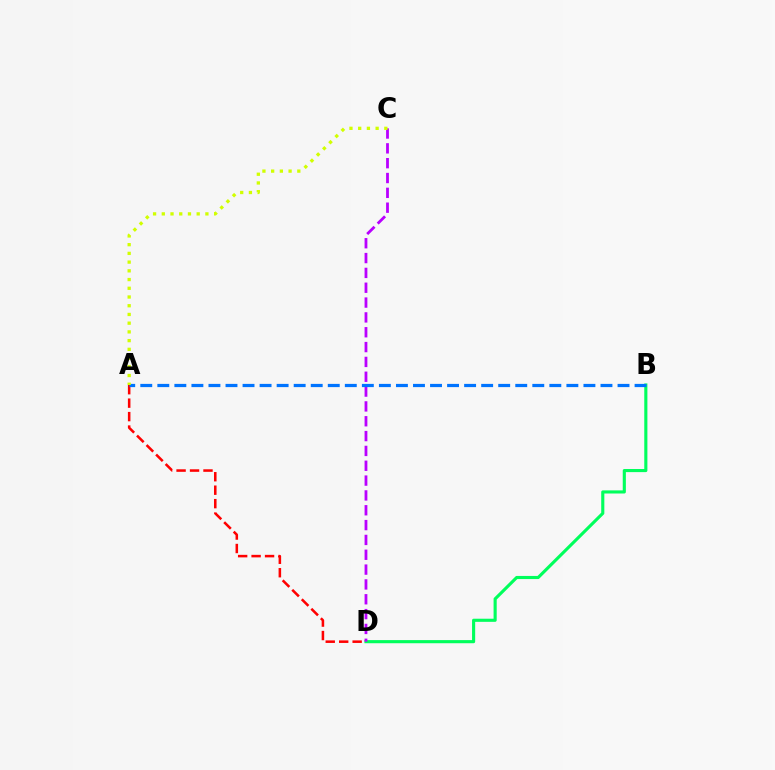{('A', 'D'): [{'color': '#ff0000', 'line_style': 'dashed', 'thickness': 1.83}], ('B', 'D'): [{'color': '#00ff5c', 'line_style': 'solid', 'thickness': 2.25}], ('C', 'D'): [{'color': '#b900ff', 'line_style': 'dashed', 'thickness': 2.02}], ('A', 'B'): [{'color': '#0074ff', 'line_style': 'dashed', 'thickness': 2.32}], ('A', 'C'): [{'color': '#d1ff00', 'line_style': 'dotted', 'thickness': 2.37}]}